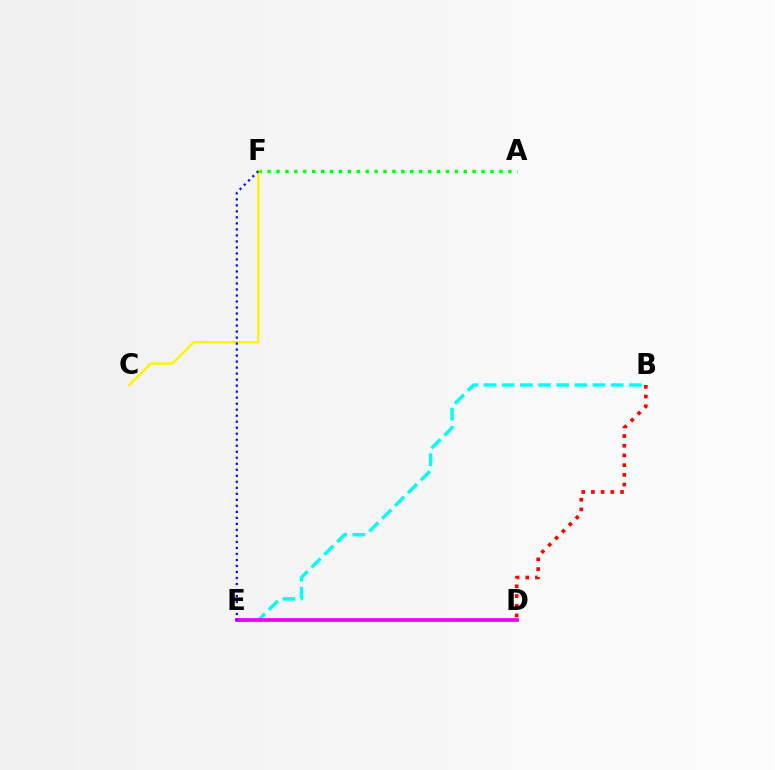{('A', 'F'): [{'color': '#08ff00', 'line_style': 'dotted', 'thickness': 2.42}], ('B', 'D'): [{'color': '#ff0000', 'line_style': 'dotted', 'thickness': 2.64}], ('C', 'F'): [{'color': '#fcf500', 'line_style': 'solid', 'thickness': 1.76}], ('B', 'E'): [{'color': '#00fff6', 'line_style': 'dashed', 'thickness': 2.47}], ('D', 'E'): [{'color': '#ee00ff', 'line_style': 'solid', 'thickness': 2.69}], ('E', 'F'): [{'color': '#0010ff', 'line_style': 'dotted', 'thickness': 1.63}]}